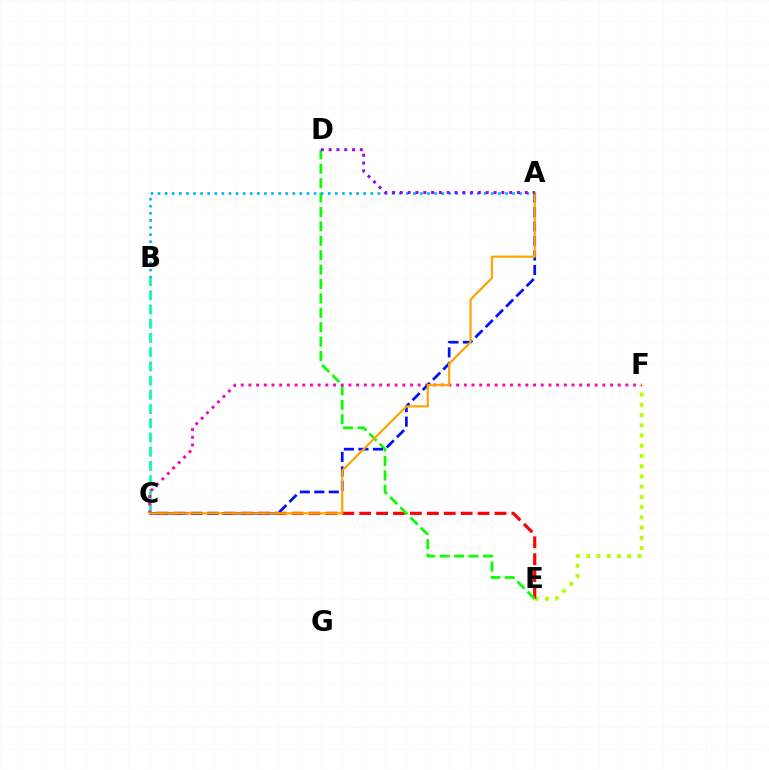{('E', 'F'): [{'color': '#b3ff00', 'line_style': 'dotted', 'thickness': 2.78}], ('C', 'E'): [{'color': '#ff0000', 'line_style': 'dashed', 'thickness': 2.3}], ('D', 'E'): [{'color': '#08ff00', 'line_style': 'dashed', 'thickness': 1.96}], ('B', 'C'): [{'color': '#00ff9d', 'line_style': 'dashed', 'thickness': 1.93}], ('A', 'B'): [{'color': '#00b5ff', 'line_style': 'dotted', 'thickness': 1.93}], ('C', 'F'): [{'color': '#ff00bd', 'line_style': 'dotted', 'thickness': 2.09}], ('A', 'C'): [{'color': '#0010ff', 'line_style': 'dashed', 'thickness': 1.97}, {'color': '#ffa500', 'line_style': 'solid', 'thickness': 1.59}], ('A', 'D'): [{'color': '#9b00ff', 'line_style': 'dotted', 'thickness': 2.12}]}